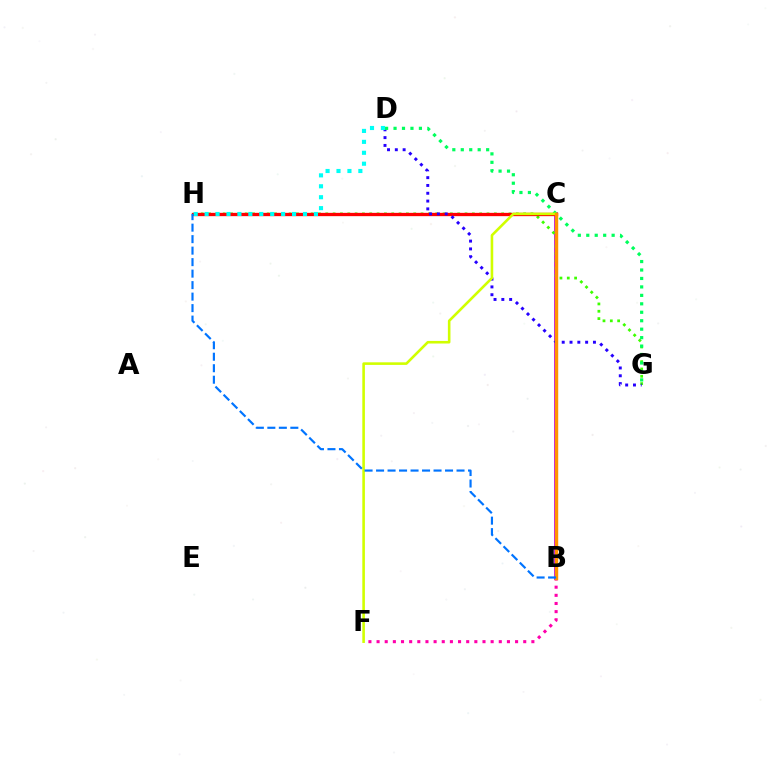{('B', 'C'): [{'color': '#b900ff', 'line_style': 'solid', 'thickness': 2.76}, {'color': '#ff9400', 'line_style': 'solid', 'thickness': 2.46}], ('G', 'H'): [{'color': '#3dff00', 'line_style': 'dotted', 'thickness': 1.99}], ('B', 'F'): [{'color': '#ff00ac', 'line_style': 'dotted', 'thickness': 2.21}], ('C', 'H'): [{'color': '#ff0000', 'line_style': 'solid', 'thickness': 2.38}], ('D', 'G'): [{'color': '#2500ff', 'line_style': 'dotted', 'thickness': 2.12}, {'color': '#00ff5c', 'line_style': 'dotted', 'thickness': 2.3}], ('D', 'H'): [{'color': '#00fff6', 'line_style': 'dotted', 'thickness': 2.97}], ('C', 'F'): [{'color': '#d1ff00', 'line_style': 'solid', 'thickness': 1.87}], ('B', 'H'): [{'color': '#0074ff', 'line_style': 'dashed', 'thickness': 1.56}]}